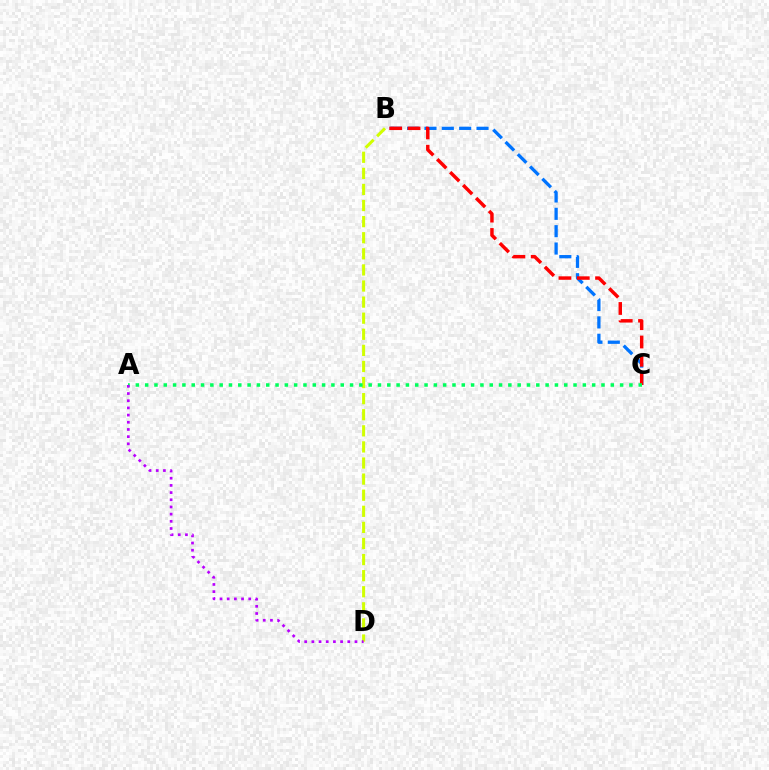{('B', 'C'): [{'color': '#0074ff', 'line_style': 'dashed', 'thickness': 2.36}, {'color': '#ff0000', 'line_style': 'dashed', 'thickness': 2.49}], ('B', 'D'): [{'color': '#d1ff00', 'line_style': 'dashed', 'thickness': 2.19}], ('A', 'C'): [{'color': '#00ff5c', 'line_style': 'dotted', 'thickness': 2.53}], ('A', 'D'): [{'color': '#b900ff', 'line_style': 'dotted', 'thickness': 1.95}]}